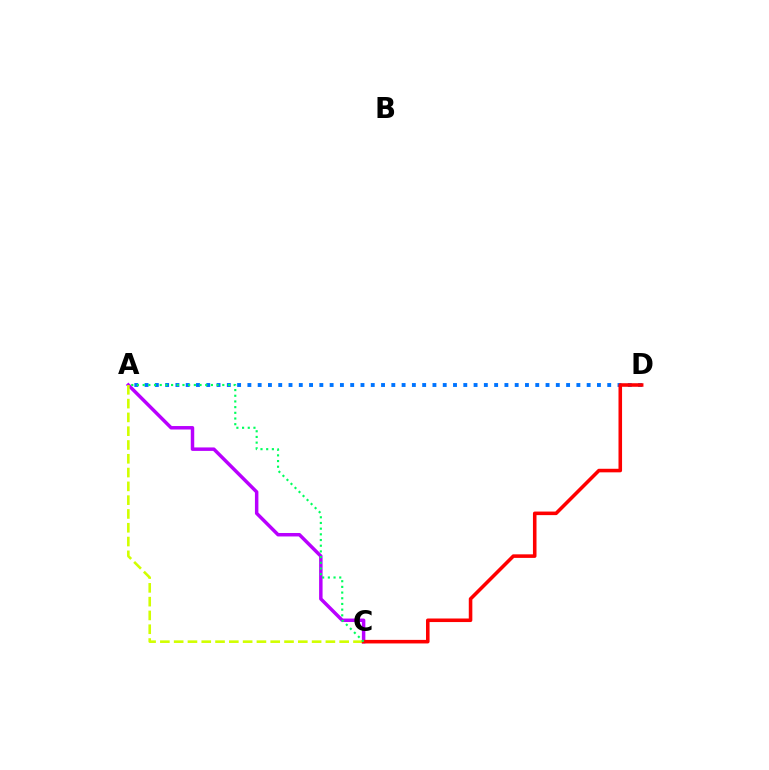{('A', 'D'): [{'color': '#0074ff', 'line_style': 'dotted', 'thickness': 2.79}], ('A', 'C'): [{'color': '#b900ff', 'line_style': 'solid', 'thickness': 2.5}, {'color': '#d1ff00', 'line_style': 'dashed', 'thickness': 1.87}, {'color': '#00ff5c', 'line_style': 'dotted', 'thickness': 1.55}], ('C', 'D'): [{'color': '#ff0000', 'line_style': 'solid', 'thickness': 2.56}]}